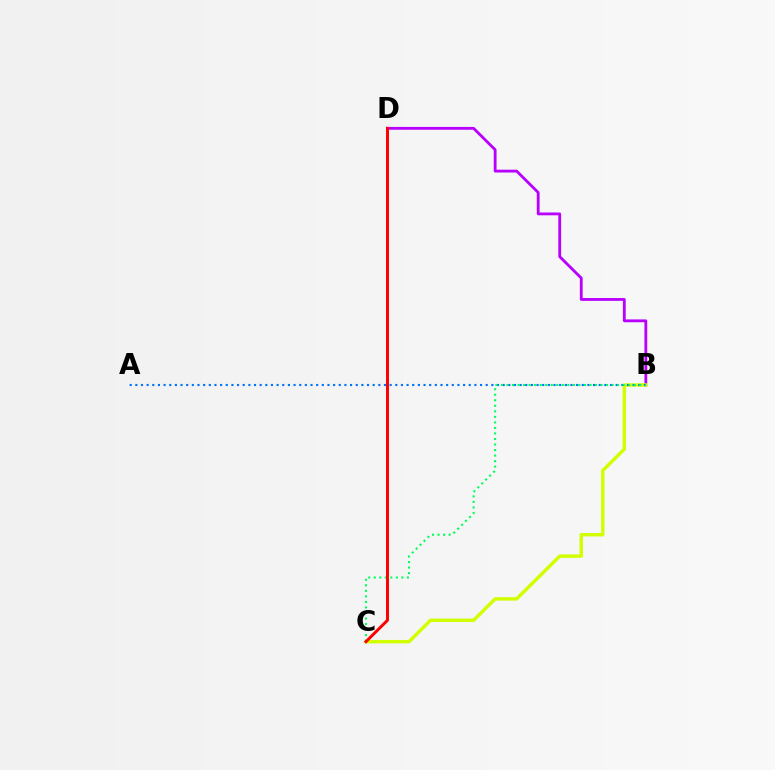{('B', 'D'): [{'color': '#b900ff', 'line_style': 'solid', 'thickness': 2.03}], ('B', 'C'): [{'color': '#d1ff00', 'line_style': 'solid', 'thickness': 2.47}, {'color': '#00ff5c', 'line_style': 'dotted', 'thickness': 1.5}], ('A', 'B'): [{'color': '#0074ff', 'line_style': 'dotted', 'thickness': 1.54}], ('C', 'D'): [{'color': '#ff0000', 'line_style': 'solid', 'thickness': 2.12}]}